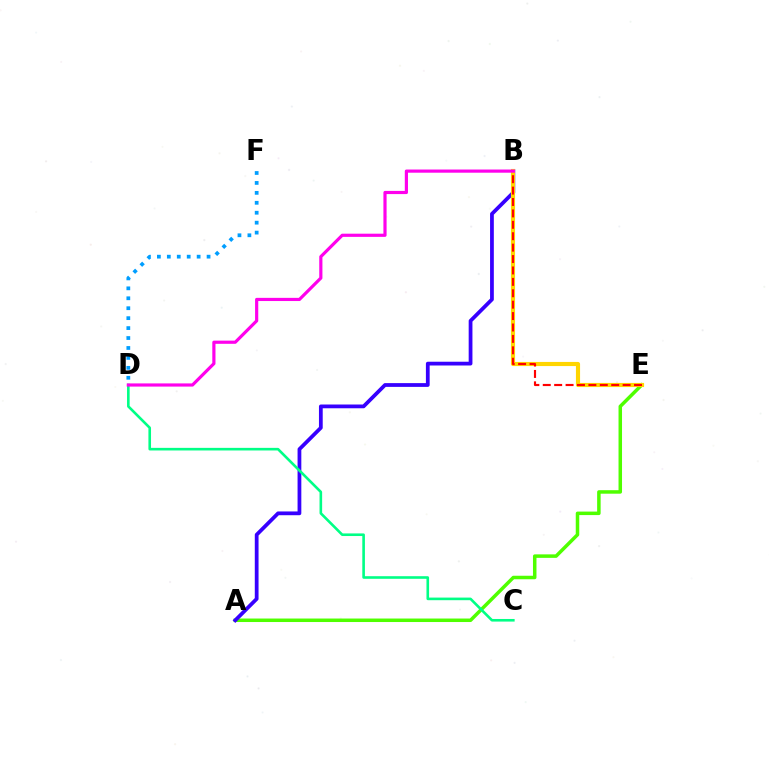{('A', 'E'): [{'color': '#4fff00', 'line_style': 'solid', 'thickness': 2.52}], ('A', 'B'): [{'color': '#3700ff', 'line_style': 'solid', 'thickness': 2.71}], ('C', 'D'): [{'color': '#00ff86', 'line_style': 'solid', 'thickness': 1.88}], ('B', 'E'): [{'color': '#ffd500', 'line_style': 'solid', 'thickness': 2.98}, {'color': '#ff0000', 'line_style': 'dashed', 'thickness': 1.55}], ('D', 'F'): [{'color': '#009eff', 'line_style': 'dotted', 'thickness': 2.7}], ('B', 'D'): [{'color': '#ff00ed', 'line_style': 'solid', 'thickness': 2.29}]}